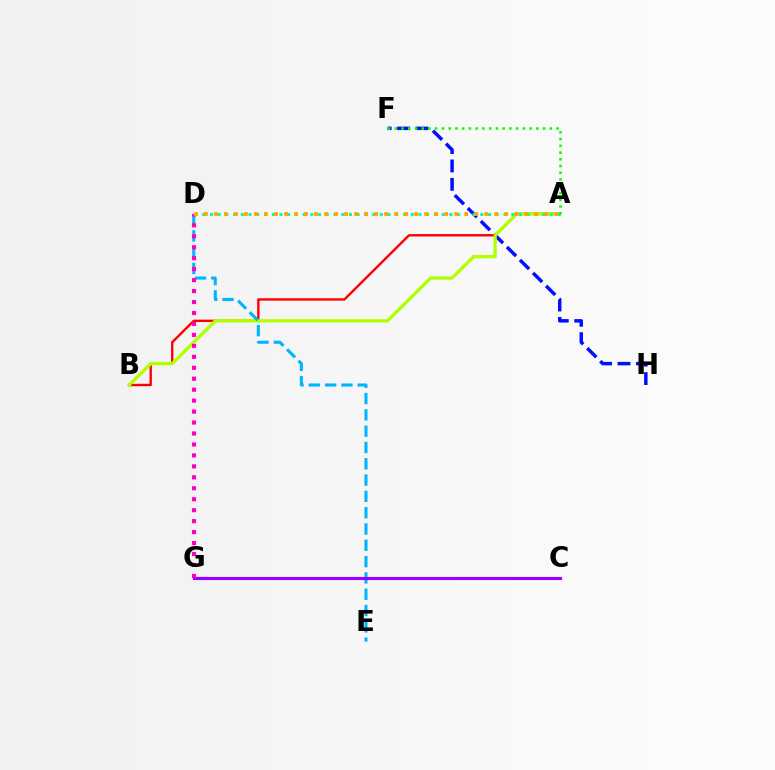{('F', 'H'): [{'color': '#0010ff', 'line_style': 'dashed', 'thickness': 2.5}], ('A', 'B'): [{'color': '#ff0000', 'line_style': 'solid', 'thickness': 1.72}, {'color': '#b3ff00', 'line_style': 'solid', 'thickness': 2.36}], ('A', 'F'): [{'color': '#08ff00', 'line_style': 'dotted', 'thickness': 1.83}], ('D', 'E'): [{'color': '#00b5ff', 'line_style': 'dashed', 'thickness': 2.21}], ('C', 'G'): [{'color': '#9b00ff', 'line_style': 'solid', 'thickness': 2.27}], ('D', 'G'): [{'color': '#ff00bd', 'line_style': 'dotted', 'thickness': 2.98}], ('A', 'D'): [{'color': '#00ff9d', 'line_style': 'dotted', 'thickness': 2.1}, {'color': '#ffa500', 'line_style': 'dotted', 'thickness': 2.72}]}